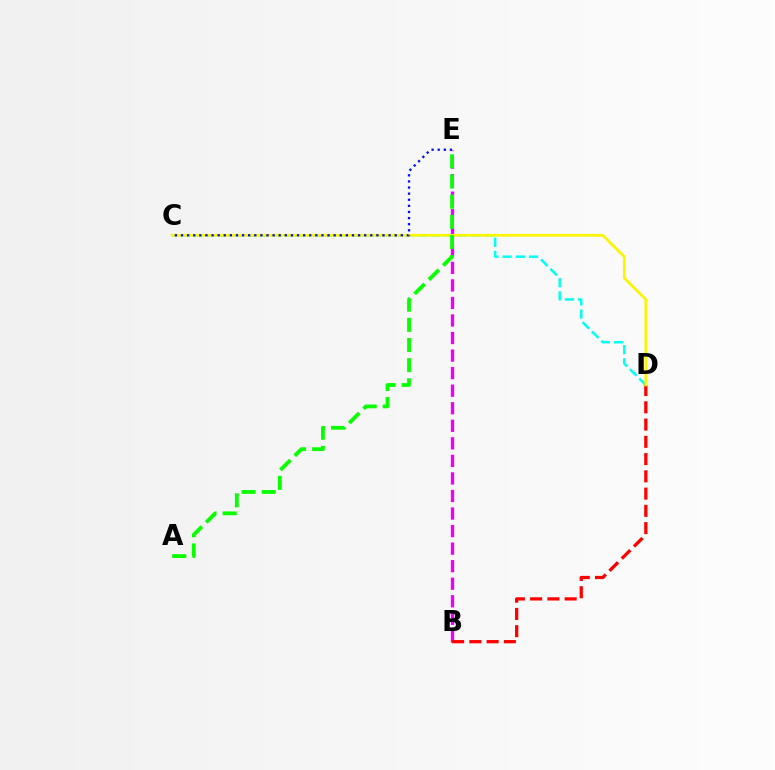{('B', 'E'): [{'color': '#ee00ff', 'line_style': 'dashed', 'thickness': 2.38}], ('C', 'D'): [{'color': '#00fff6', 'line_style': 'dashed', 'thickness': 1.8}, {'color': '#fcf500', 'line_style': 'solid', 'thickness': 1.97}], ('B', 'D'): [{'color': '#ff0000', 'line_style': 'dashed', 'thickness': 2.34}], ('A', 'E'): [{'color': '#08ff00', 'line_style': 'dashed', 'thickness': 2.74}], ('C', 'E'): [{'color': '#0010ff', 'line_style': 'dotted', 'thickness': 1.66}]}